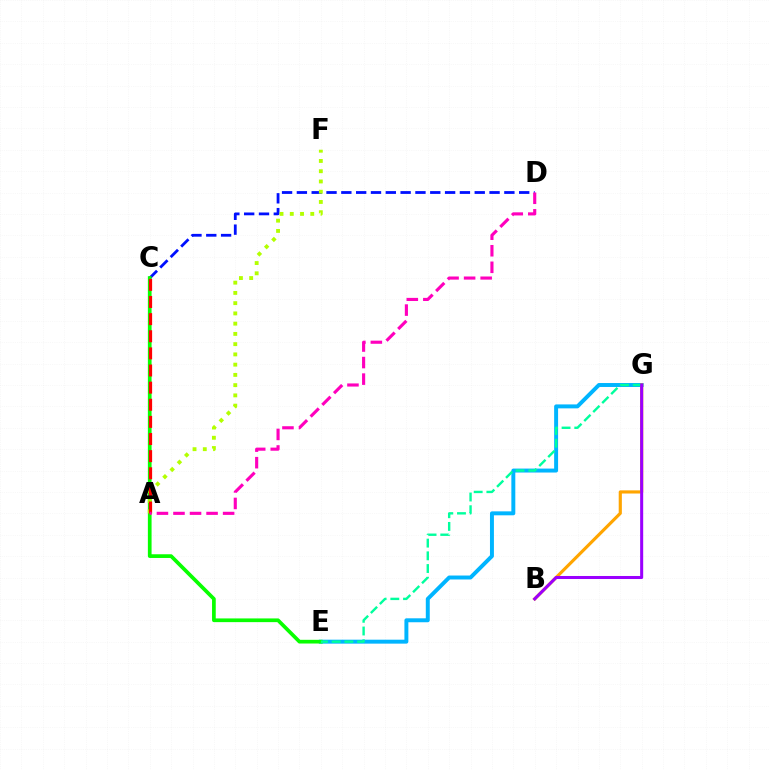{('C', 'D'): [{'color': '#0010ff', 'line_style': 'dashed', 'thickness': 2.01}], ('E', 'G'): [{'color': '#00b5ff', 'line_style': 'solid', 'thickness': 2.84}, {'color': '#00ff9d', 'line_style': 'dashed', 'thickness': 1.73}], ('B', 'G'): [{'color': '#ffa500', 'line_style': 'solid', 'thickness': 2.27}, {'color': '#9b00ff', 'line_style': 'solid', 'thickness': 2.18}], ('C', 'E'): [{'color': '#08ff00', 'line_style': 'solid', 'thickness': 2.67}], ('A', 'F'): [{'color': '#b3ff00', 'line_style': 'dotted', 'thickness': 2.78}], ('A', 'C'): [{'color': '#ff0000', 'line_style': 'dashed', 'thickness': 2.33}], ('A', 'D'): [{'color': '#ff00bd', 'line_style': 'dashed', 'thickness': 2.25}]}